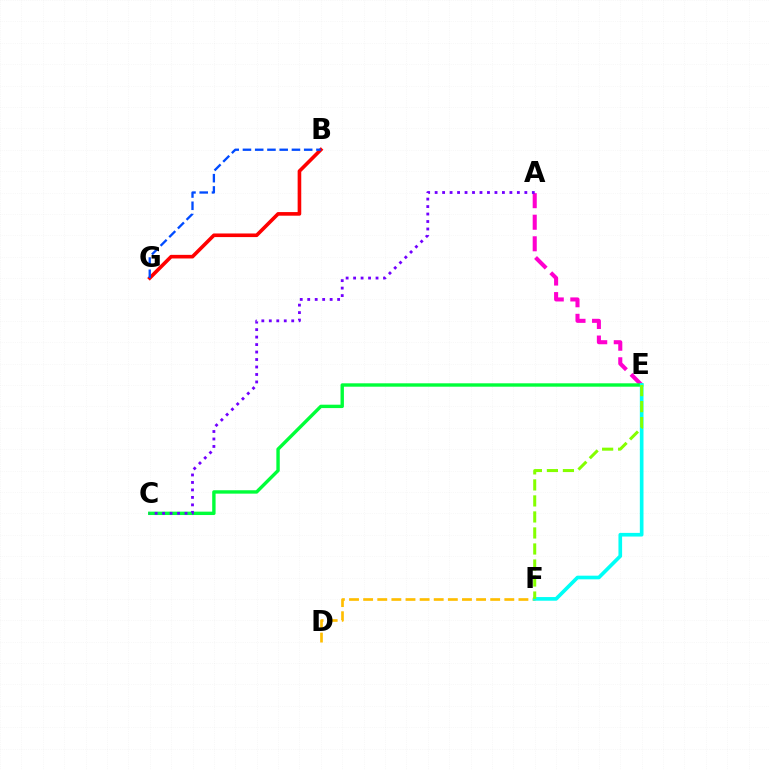{('D', 'F'): [{'color': '#ffbd00', 'line_style': 'dashed', 'thickness': 1.92}], ('B', 'G'): [{'color': '#ff0000', 'line_style': 'solid', 'thickness': 2.61}, {'color': '#004bff', 'line_style': 'dashed', 'thickness': 1.66}], ('A', 'E'): [{'color': '#ff00cf', 'line_style': 'dashed', 'thickness': 2.93}], ('C', 'E'): [{'color': '#00ff39', 'line_style': 'solid', 'thickness': 2.44}], ('E', 'F'): [{'color': '#00fff6', 'line_style': 'solid', 'thickness': 2.63}, {'color': '#84ff00', 'line_style': 'dashed', 'thickness': 2.18}], ('A', 'C'): [{'color': '#7200ff', 'line_style': 'dotted', 'thickness': 2.03}]}